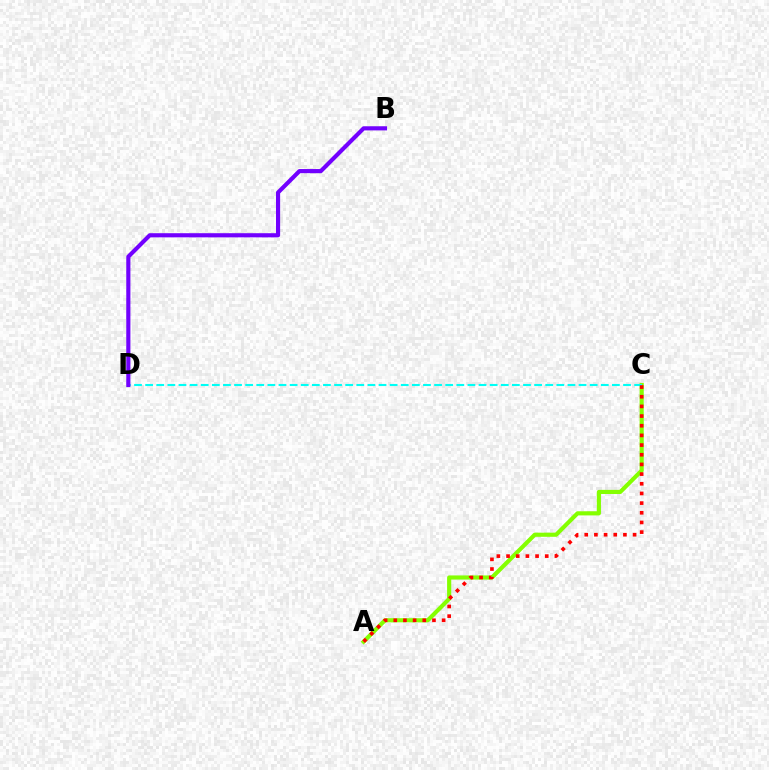{('A', 'C'): [{'color': '#84ff00', 'line_style': 'solid', 'thickness': 2.98}, {'color': '#ff0000', 'line_style': 'dotted', 'thickness': 2.63}], ('C', 'D'): [{'color': '#00fff6', 'line_style': 'dashed', 'thickness': 1.51}], ('B', 'D'): [{'color': '#7200ff', 'line_style': 'solid', 'thickness': 2.98}]}